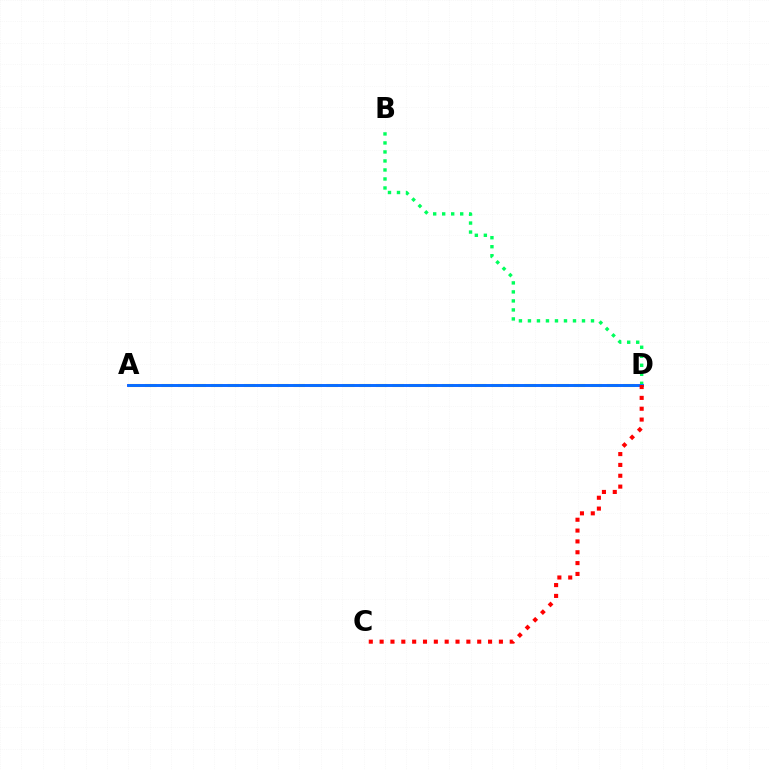{('A', 'D'): [{'color': '#d1ff00', 'line_style': 'dashed', 'thickness': 2.24}, {'color': '#b900ff', 'line_style': 'solid', 'thickness': 1.99}, {'color': '#0074ff', 'line_style': 'solid', 'thickness': 1.99}], ('B', 'D'): [{'color': '#00ff5c', 'line_style': 'dotted', 'thickness': 2.45}], ('C', 'D'): [{'color': '#ff0000', 'line_style': 'dotted', 'thickness': 2.95}]}